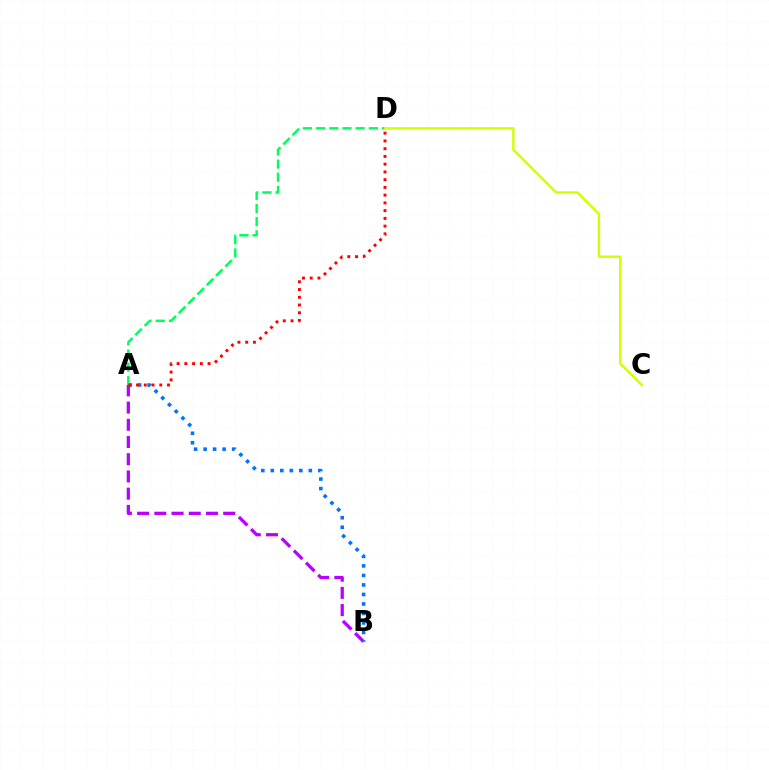{('A', 'B'): [{'color': '#b900ff', 'line_style': 'dashed', 'thickness': 2.34}, {'color': '#0074ff', 'line_style': 'dotted', 'thickness': 2.58}], ('A', 'D'): [{'color': '#00ff5c', 'line_style': 'dashed', 'thickness': 1.79}, {'color': '#ff0000', 'line_style': 'dotted', 'thickness': 2.1}], ('C', 'D'): [{'color': '#d1ff00', 'line_style': 'solid', 'thickness': 1.72}]}